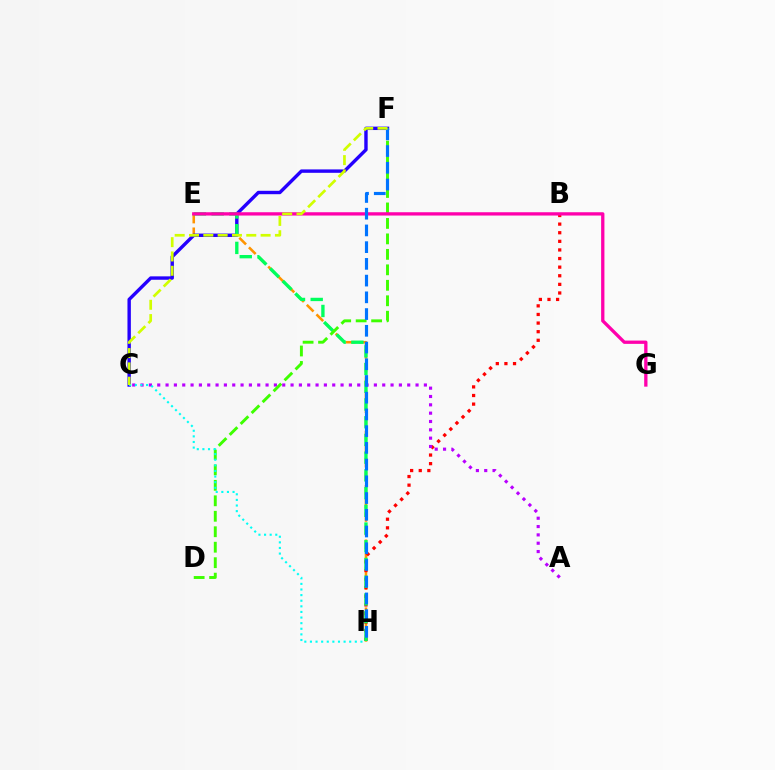{('E', 'H'): [{'color': '#ff9400', 'line_style': 'dashed', 'thickness': 1.85}, {'color': '#00ff5c', 'line_style': 'dashed', 'thickness': 2.41}], ('B', 'H'): [{'color': '#ff0000', 'line_style': 'dotted', 'thickness': 2.34}], ('C', 'F'): [{'color': '#2500ff', 'line_style': 'solid', 'thickness': 2.45}, {'color': '#d1ff00', 'line_style': 'dashed', 'thickness': 1.95}], ('A', 'C'): [{'color': '#b900ff', 'line_style': 'dotted', 'thickness': 2.26}], ('D', 'F'): [{'color': '#3dff00', 'line_style': 'dashed', 'thickness': 2.1}], ('E', 'G'): [{'color': '#ff00ac', 'line_style': 'solid', 'thickness': 2.37}], ('C', 'H'): [{'color': '#00fff6', 'line_style': 'dotted', 'thickness': 1.52}], ('F', 'H'): [{'color': '#0074ff', 'line_style': 'dashed', 'thickness': 2.27}]}